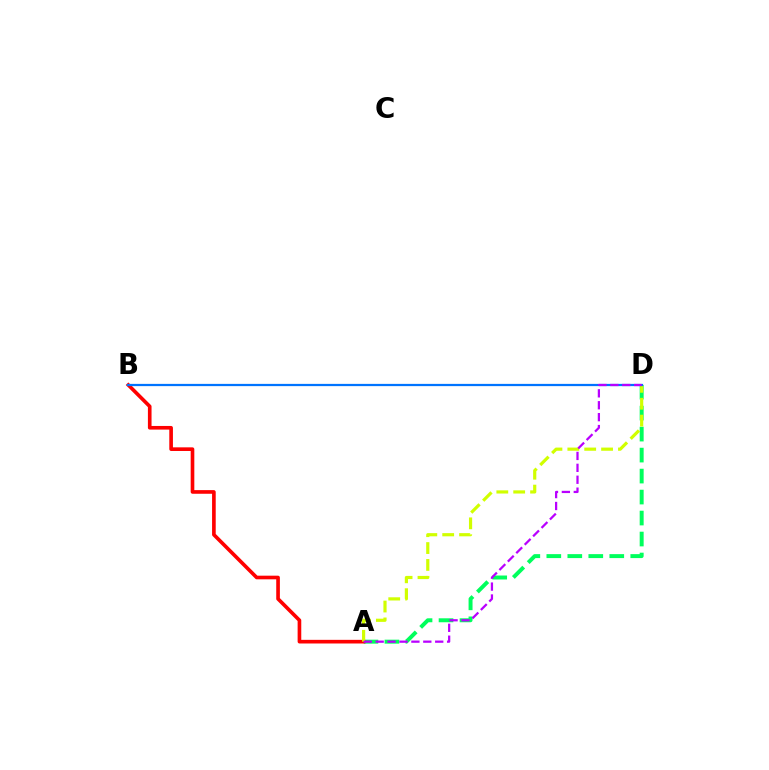{('A', 'D'): [{'color': '#00ff5c', 'line_style': 'dashed', 'thickness': 2.85}, {'color': '#d1ff00', 'line_style': 'dashed', 'thickness': 2.29}, {'color': '#b900ff', 'line_style': 'dashed', 'thickness': 1.62}], ('A', 'B'): [{'color': '#ff0000', 'line_style': 'solid', 'thickness': 2.62}], ('B', 'D'): [{'color': '#0074ff', 'line_style': 'solid', 'thickness': 1.62}]}